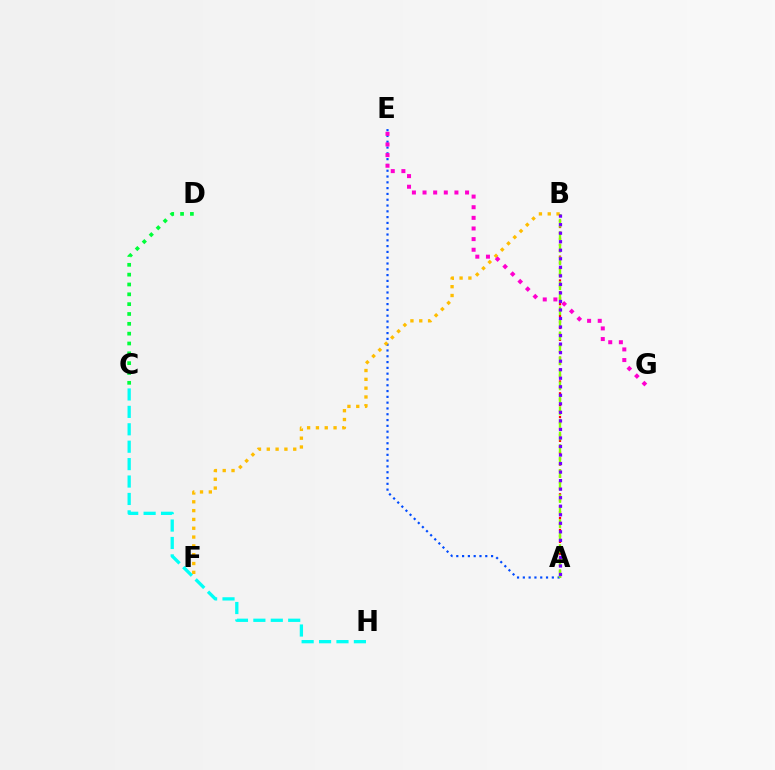{('A', 'E'): [{'color': '#004bff', 'line_style': 'dotted', 'thickness': 1.58}], ('C', 'D'): [{'color': '#00ff39', 'line_style': 'dotted', 'thickness': 2.67}], ('A', 'B'): [{'color': '#ff0000', 'line_style': 'dotted', 'thickness': 1.61}, {'color': '#84ff00', 'line_style': 'dashed', 'thickness': 1.7}, {'color': '#7200ff', 'line_style': 'dotted', 'thickness': 2.32}], ('C', 'H'): [{'color': '#00fff6', 'line_style': 'dashed', 'thickness': 2.37}], ('B', 'F'): [{'color': '#ffbd00', 'line_style': 'dotted', 'thickness': 2.4}], ('E', 'G'): [{'color': '#ff00cf', 'line_style': 'dotted', 'thickness': 2.89}]}